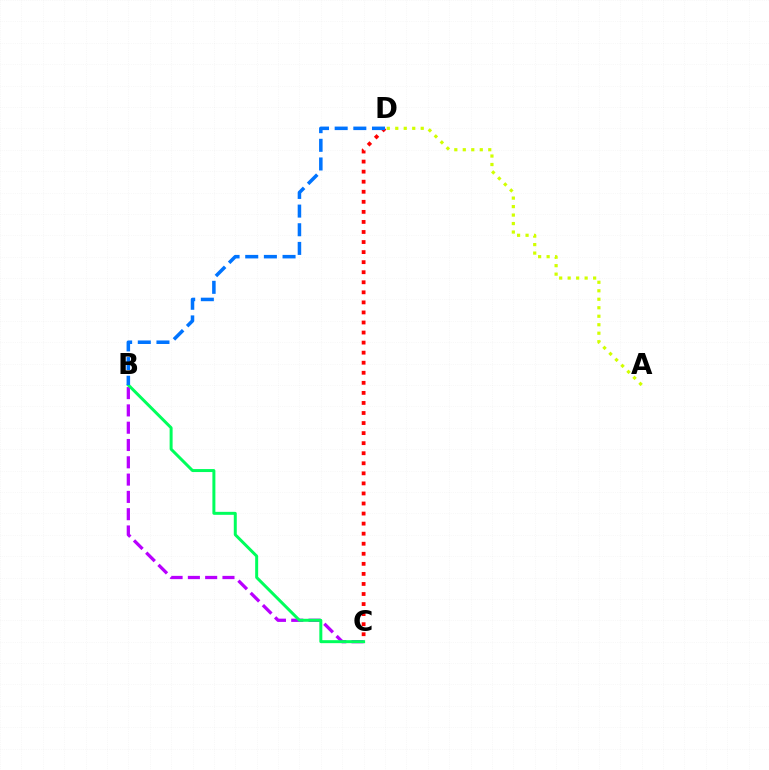{('B', 'C'): [{'color': '#b900ff', 'line_style': 'dashed', 'thickness': 2.35}, {'color': '#00ff5c', 'line_style': 'solid', 'thickness': 2.15}], ('C', 'D'): [{'color': '#ff0000', 'line_style': 'dotted', 'thickness': 2.73}], ('A', 'D'): [{'color': '#d1ff00', 'line_style': 'dotted', 'thickness': 2.31}], ('B', 'D'): [{'color': '#0074ff', 'line_style': 'dashed', 'thickness': 2.53}]}